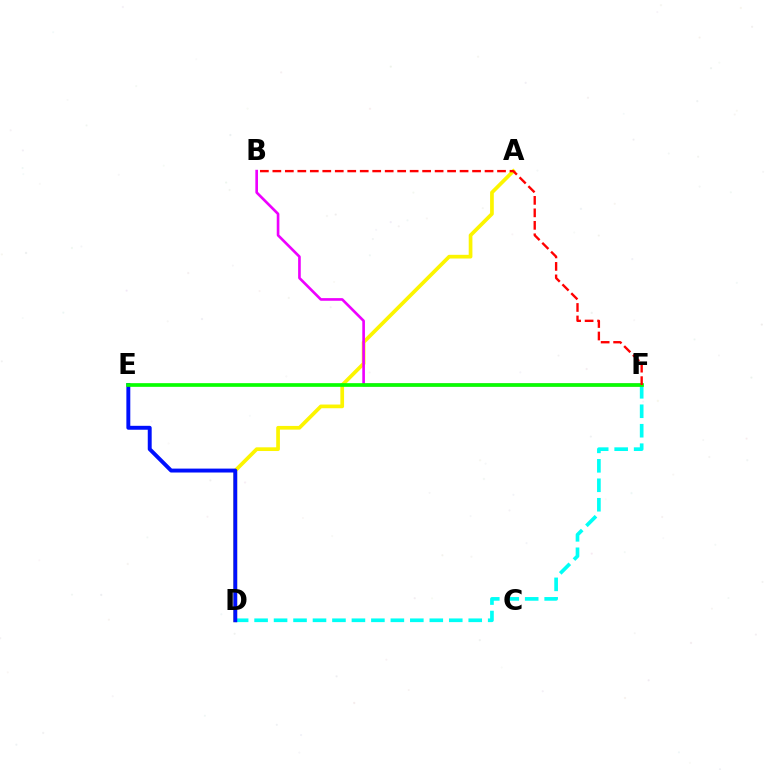{('A', 'D'): [{'color': '#fcf500', 'line_style': 'solid', 'thickness': 2.66}], ('D', 'F'): [{'color': '#00fff6', 'line_style': 'dashed', 'thickness': 2.64}], ('D', 'E'): [{'color': '#0010ff', 'line_style': 'solid', 'thickness': 2.82}], ('B', 'F'): [{'color': '#ee00ff', 'line_style': 'solid', 'thickness': 1.9}, {'color': '#ff0000', 'line_style': 'dashed', 'thickness': 1.7}], ('E', 'F'): [{'color': '#08ff00', 'line_style': 'solid', 'thickness': 2.65}]}